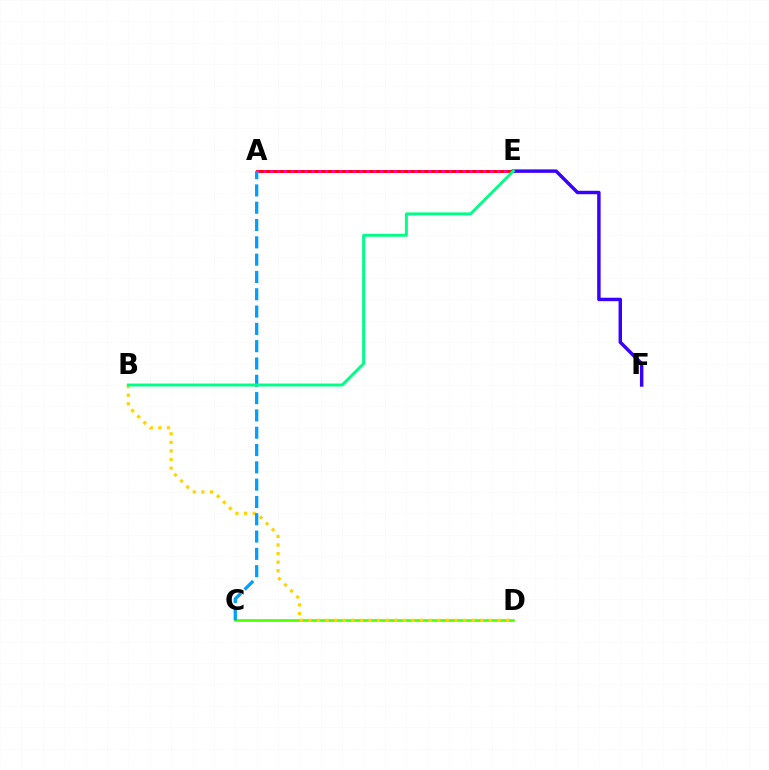{('A', 'E'): [{'color': '#ff0000', 'line_style': 'solid', 'thickness': 2.1}, {'color': '#ff00ed', 'line_style': 'dotted', 'thickness': 1.87}], ('C', 'D'): [{'color': '#4fff00', 'line_style': 'solid', 'thickness': 1.89}], ('B', 'D'): [{'color': '#ffd500', 'line_style': 'dotted', 'thickness': 2.34}], ('A', 'C'): [{'color': '#009eff', 'line_style': 'dashed', 'thickness': 2.35}], ('E', 'F'): [{'color': '#3700ff', 'line_style': 'solid', 'thickness': 2.48}], ('B', 'E'): [{'color': '#00ff86', 'line_style': 'solid', 'thickness': 2.12}]}